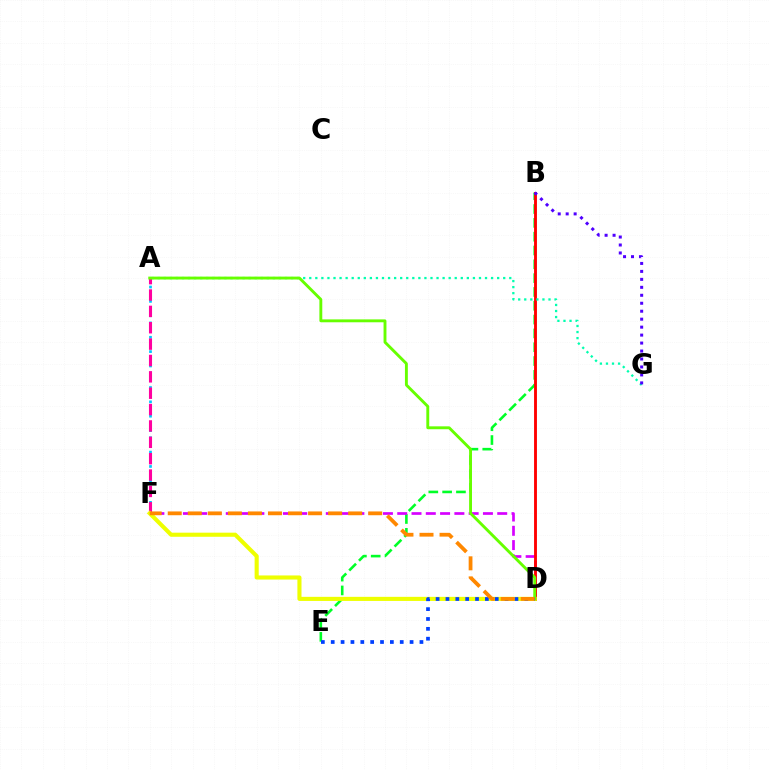{('B', 'E'): [{'color': '#00ff27', 'line_style': 'dashed', 'thickness': 1.88}], ('D', 'F'): [{'color': '#d600ff', 'line_style': 'dashed', 'thickness': 1.94}, {'color': '#eeff00', 'line_style': 'solid', 'thickness': 2.95}, {'color': '#ff8800', 'line_style': 'dashed', 'thickness': 2.72}], ('B', 'D'): [{'color': '#ff0000', 'line_style': 'solid', 'thickness': 2.07}], ('A', 'F'): [{'color': '#00c7ff', 'line_style': 'dotted', 'thickness': 1.95}, {'color': '#ff00a0', 'line_style': 'dashed', 'thickness': 2.22}], ('A', 'G'): [{'color': '#00ffaf', 'line_style': 'dotted', 'thickness': 1.65}], ('B', 'G'): [{'color': '#4f00ff', 'line_style': 'dotted', 'thickness': 2.16}], ('A', 'D'): [{'color': '#66ff00', 'line_style': 'solid', 'thickness': 2.08}], ('D', 'E'): [{'color': '#003fff', 'line_style': 'dotted', 'thickness': 2.68}]}